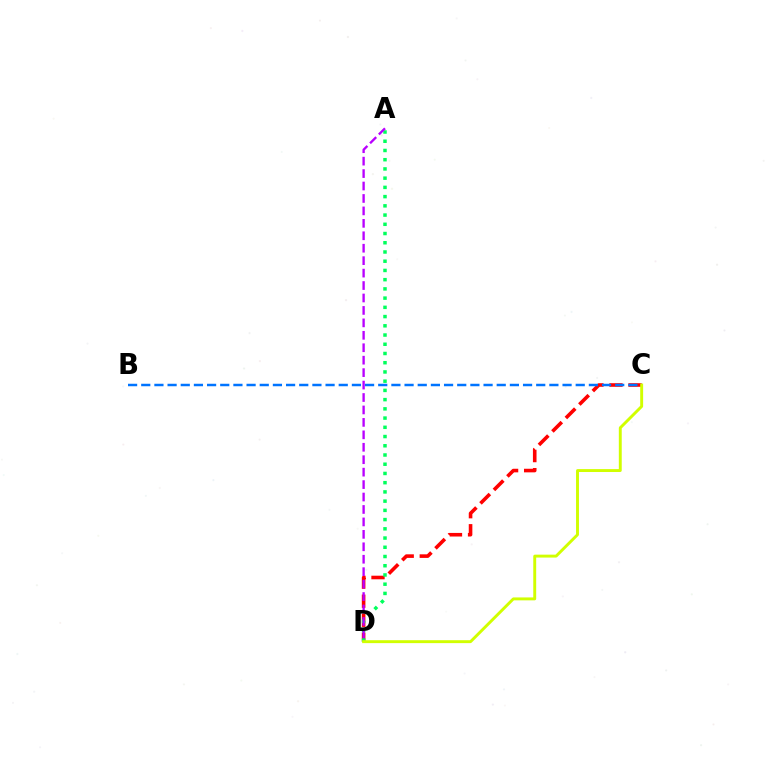{('C', 'D'): [{'color': '#ff0000', 'line_style': 'dashed', 'thickness': 2.59}, {'color': '#d1ff00', 'line_style': 'solid', 'thickness': 2.1}], ('B', 'C'): [{'color': '#0074ff', 'line_style': 'dashed', 'thickness': 1.79}], ('A', 'D'): [{'color': '#00ff5c', 'line_style': 'dotted', 'thickness': 2.51}, {'color': '#b900ff', 'line_style': 'dashed', 'thickness': 1.69}]}